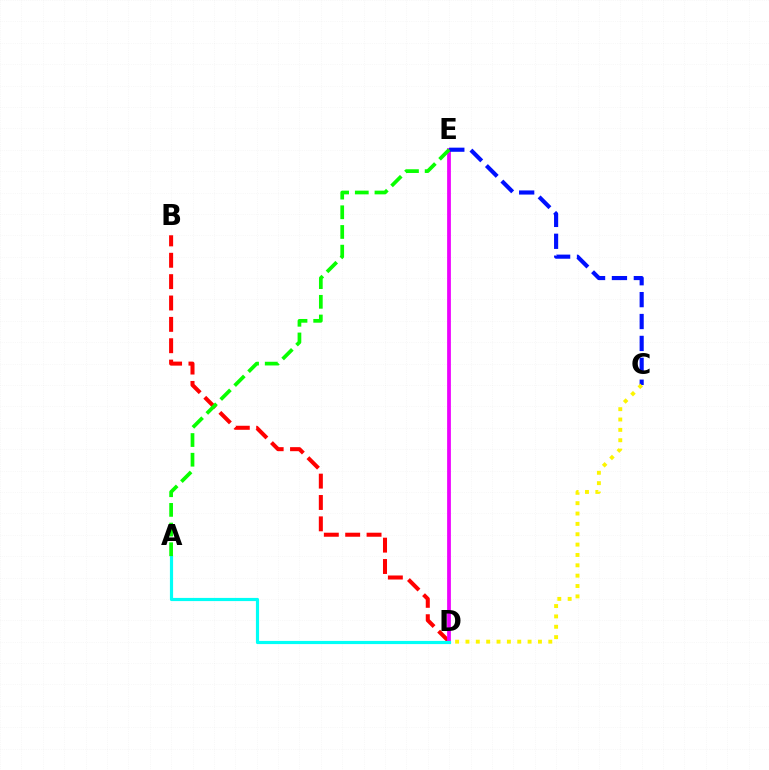{('B', 'D'): [{'color': '#ff0000', 'line_style': 'dashed', 'thickness': 2.9}], ('D', 'E'): [{'color': '#ee00ff', 'line_style': 'solid', 'thickness': 2.71}], ('A', 'D'): [{'color': '#00fff6', 'line_style': 'solid', 'thickness': 2.28}], ('C', 'E'): [{'color': '#0010ff', 'line_style': 'dashed', 'thickness': 2.97}], ('C', 'D'): [{'color': '#fcf500', 'line_style': 'dotted', 'thickness': 2.81}], ('A', 'E'): [{'color': '#08ff00', 'line_style': 'dashed', 'thickness': 2.67}]}